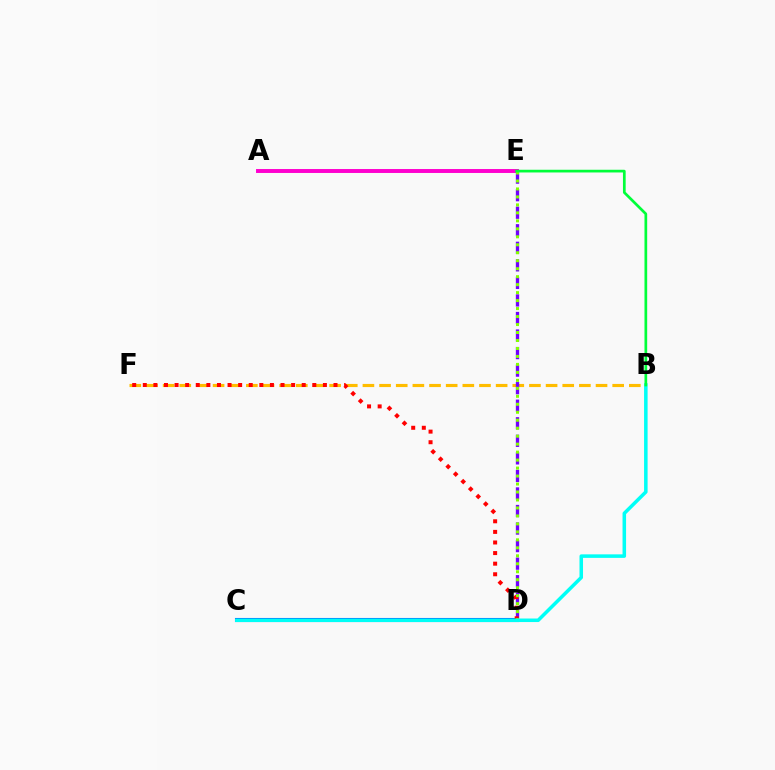{('B', 'F'): [{'color': '#ffbd00', 'line_style': 'dashed', 'thickness': 2.26}], ('C', 'D'): [{'color': '#004bff', 'line_style': 'solid', 'thickness': 2.94}], ('D', 'E'): [{'color': '#7200ff', 'line_style': 'dashed', 'thickness': 2.38}, {'color': '#84ff00', 'line_style': 'dotted', 'thickness': 2.17}], ('A', 'E'): [{'color': '#ff00cf', 'line_style': 'solid', 'thickness': 2.83}], ('D', 'F'): [{'color': '#ff0000', 'line_style': 'dotted', 'thickness': 2.88}], ('B', 'C'): [{'color': '#00fff6', 'line_style': 'solid', 'thickness': 2.54}], ('B', 'E'): [{'color': '#00ff39', 'line_style': 'solid', 'thickness': 1.95}]}